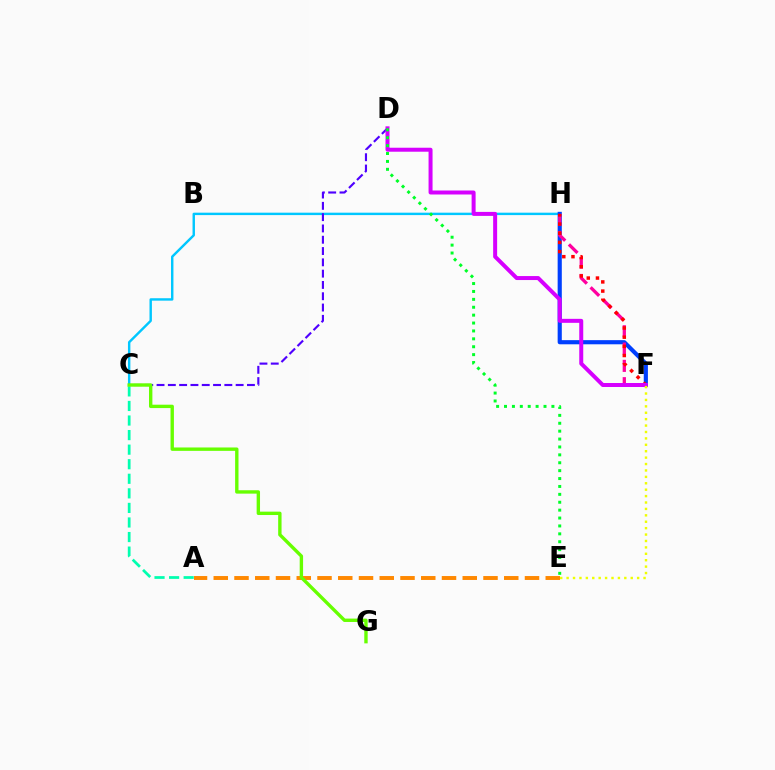{('C', 'H'): [{'color': '#00c7ff', 'line_style': 'solid', 'thickness': 1.74}], ('A', 'C'): [{'color': '#00ffaf', 'line_style': 'dashed', 'thickness': 1.98}], ('C', 'D'): [{'color': '#4f00ff', 'line_style': 'dashed', 'thickness': 1.54}], ('F', 'H'): [{'color': '#003fff', 'line_style': 'solid', 'thickness': 2.99}, {'color': '#ff00a0', 'line_style': 'dashed', 'thickness': 2.35}, {'color': '#ff0000', 'line_style': 'dotted', 'thickness': 2.49}], ('D', 'F'): [{'color': '#d600ff', 'line_style': 'solid', 'thickness': 2.87}], ('A', 'E'): [{'color': '#ff8800', 'line_style': 'dashed', 'thickness': 2.82}], ('E', 'F'): [{'color': '#eeff00', 'line_style': 'dotted', 'thickness': 1.74}], ('C', 'G'): [{'color': '#66ff00', 'line_style': 'solid', 'thickness': 2.43}], ('D', 'E'): [{'color': '#00ff27', 'line_style': 'dotted', 'thickness': 2.15}]}